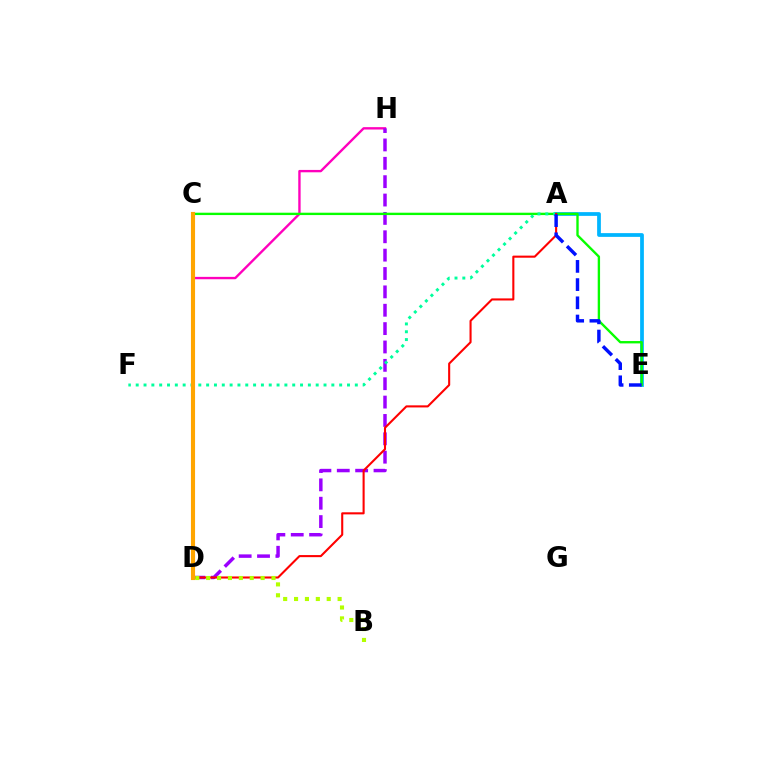{('A', 'E'): [{'color': '#00b5ff', 'line_style': 'solid', 'thickness': 2.7}, {'color': '#0010ff', 'line_style': 'dashed', 'thickness': 2.47}], ('D', 'H'): [{'color': '#ff00bd', 'line_style': 'solid', 'thickness': 1.71}, {'color': '#9b00ff', 'line_style': 'dashed', 'thickness': 2.5}], ('C', 'E'): [{'color': '#08ff00', 'line_style': 'solid', 'thickness': 1.7}], ('A', 'F'): [{'color': '#00ff9d', 'line_style': 'dotted', 'thickness': 2.13}], ('A', 'D'): [{'color': '#ff0000', 'line_style': 'solid', 'thickness': 1.5}], ('B', 'D'): [{'color': '#b3ff00', 'line_style': 'dotted', 'thickness': 2.96}], ('C', 'D'): [{'color': '#ffa500', 'line_style': 'solid', 'thickness': 2.96}]}